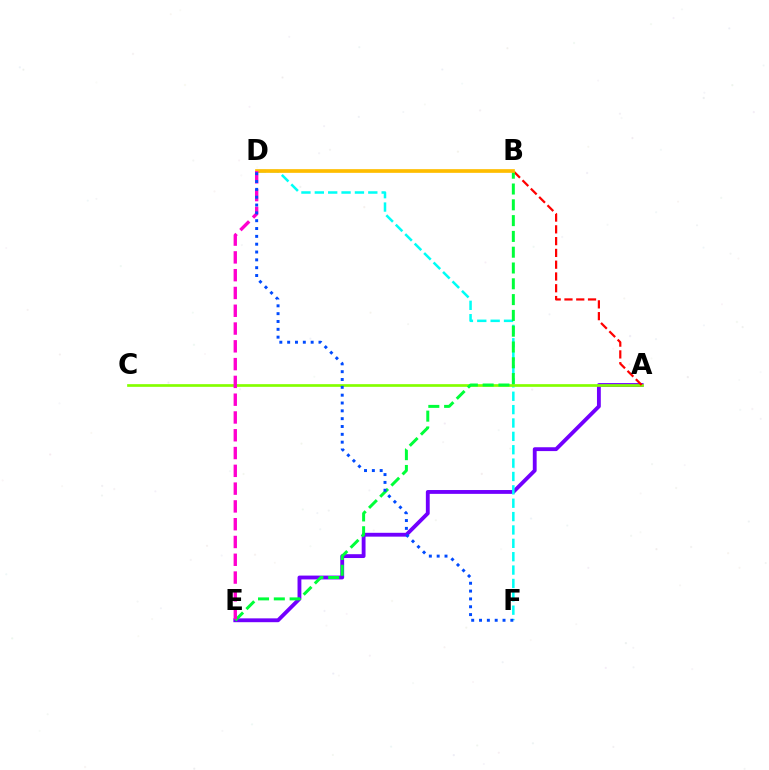{('A', 'E'): [{'color': '#7200ff', 'line_style': 'solid', 'thickness': 2.76}], ('D', 'F'): [{'color': '#00fff6', 'line_style': 'dashed', 'thickness': 1.82}, {'color': '#004bff', 'line_style': 'dotted', 'thickness': 2.13}], ('A', 'C'): [{'color': '#84ff00', 'line_style': 'solid', 'thickness': 1.94}], ('A', 'B'): [{'color': '#ff0000', 'line_style': 'dashed', 'thickness': 1.6}], ('B', 'E'): [{'color': '#00ff39', 'line_style': 'dashed', 'thickness': 2.15}], ('B', 'D'): [{'color': '#ffbd00', 'line_style': 'solid', 'thickness': 2.66}], ('D', 'E'): [{'color': '#ff00cf', 'line_style': 'dashed', 'thickness': 2.42}]}